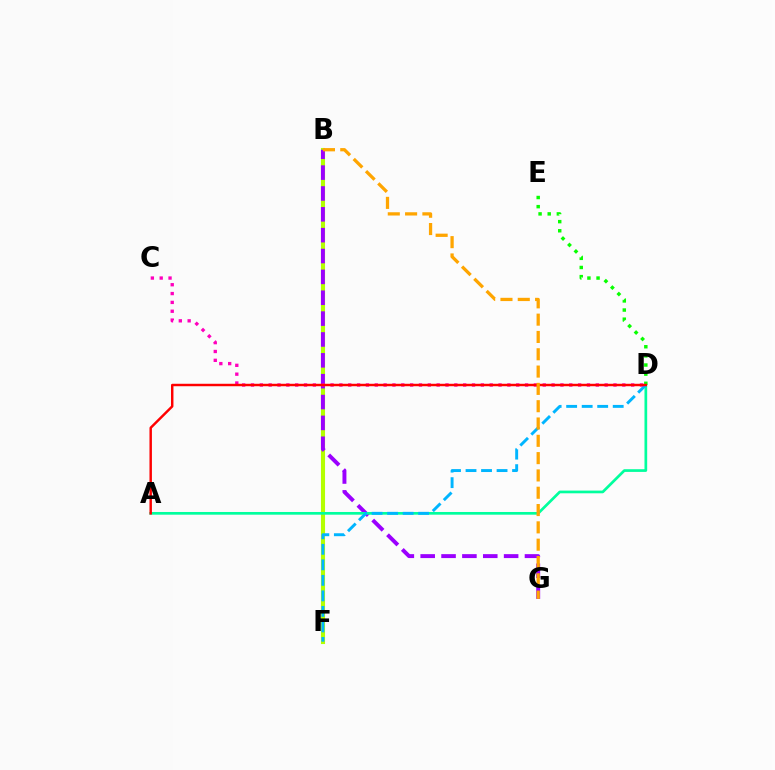{('B', 'F'): [{'color': '#0010ff', 'line_style': 'dashed', 'thickness': 1.97}, {'color': '#b3ff00', 'line_style': 'solid', 'thickness': 2.95}], ('B', 'G'): [{'color': '#9b00ff', 'line_style': 'dashed', 'thickness': 2.83}, {'color': '#ffa500', 'line_style': 'dashed', 'thickness': 2.35}], ('A', 'D'): [{'color': '#00ff9d', 'line_style': 'solid', 'thickness': 1.94}, {'color': '#ff0000', 'line_style': 'solid', 'thickness': 1.76}], ('D', 'F'): [{'color': '#00b5ff', 'line_style': 'dashed', 'thickness': 2.11}], ('D', 'E'): [{'color': '#08ff00', 'line_style': 'dotted', 'thickness': 2.48}], ('C', 'D'): [{'color': '#ff00bd', 'line_style': 'dotted', 'thickness': 2.4}]}